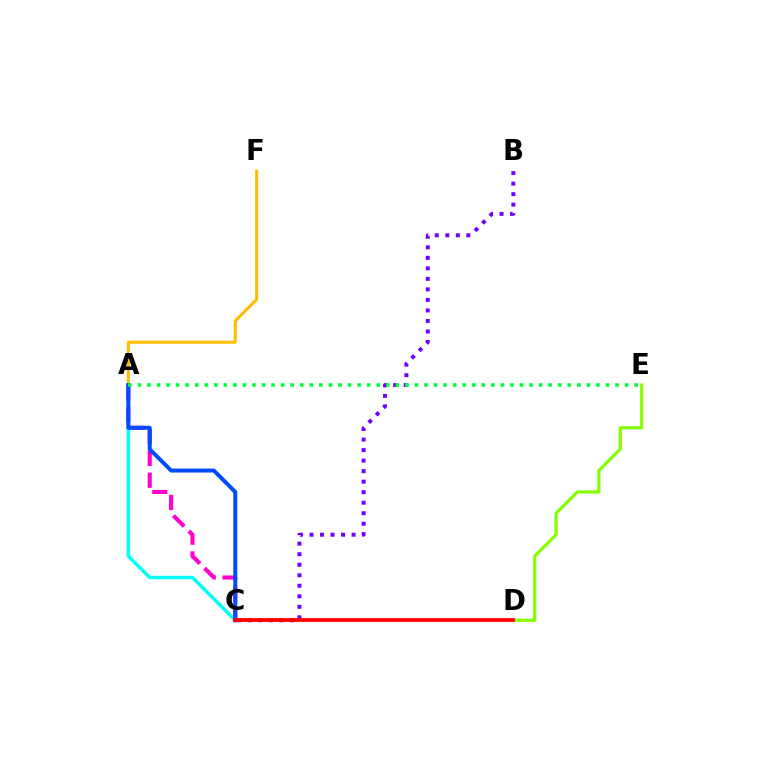{('B', 'C'): [{'color': '#7200ff', 'line_style': 'dotted', 'thickness': 2.86}], ('A', 'F'): [{'color': '#ffbd00', 'line_style': 'solid', 'thickness': 2.2}], ('A', 'C'): [{'color': '#00fff6', 'line_style': 'solid', 'thickness': 2.5}, {'color': '#ff00cf', 'line_style': 'dashed', 'thickness': 2.96}, {'color': '#004bff', 'line_style': 'solid', 'thickness': 2.86}], ('D', 'E'): [{'color': '#84ff00', 'line_style': 'solid', 'thickness': 2.31}], ('C', 'D'): [{'color': '#ff0000', 'line_style': 'solid', 'thickness': 2.73}], ('A', 'E'): [{'color': '#00ff39', 'line_style': 'dotted', 'thickness': 2.6}]}